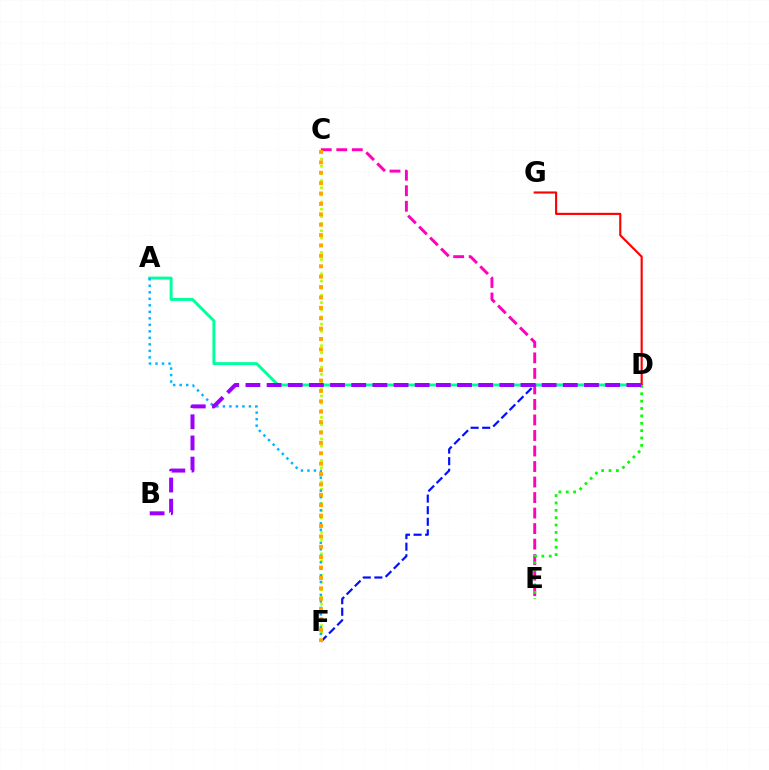{('D', 'F'): [{'color': '#0010ff', 'line_style': 'dashed', 'thickness': 1.57}], ('C', 'F'): [{'color': '#b3ff00', 'line_style': 'dotted', 'thickness': 1.95}, {'color': '#ffa500', 'line_style': 'dotted', 'thickness': 2.82}], ('A', 'D'): [{'color': '#00ff9d', 'line_style': 'solid', 'thickness': 2.12}], ('C', 'E'): [{'color': '#ff00bd', 'line_style': 'dashed', 'thickness': 2.11}], ('D', 'G'): [{'color': '#ff0000', 'line_style': 'solid', 'thickness': 1.54}], ('A', 'F'): [{'color': '#00b5ff', 'line_style': 'dotted', 'thickness': 1.77}], ('D', 'E'): [{'color': '#08ff00', 'line_style': 'dotted', 'thickness': 2.0}], ('B', 'D'): [{'color': '#9b00ff', 'line_style': 'dashed', 'thickness': 2.87}]}